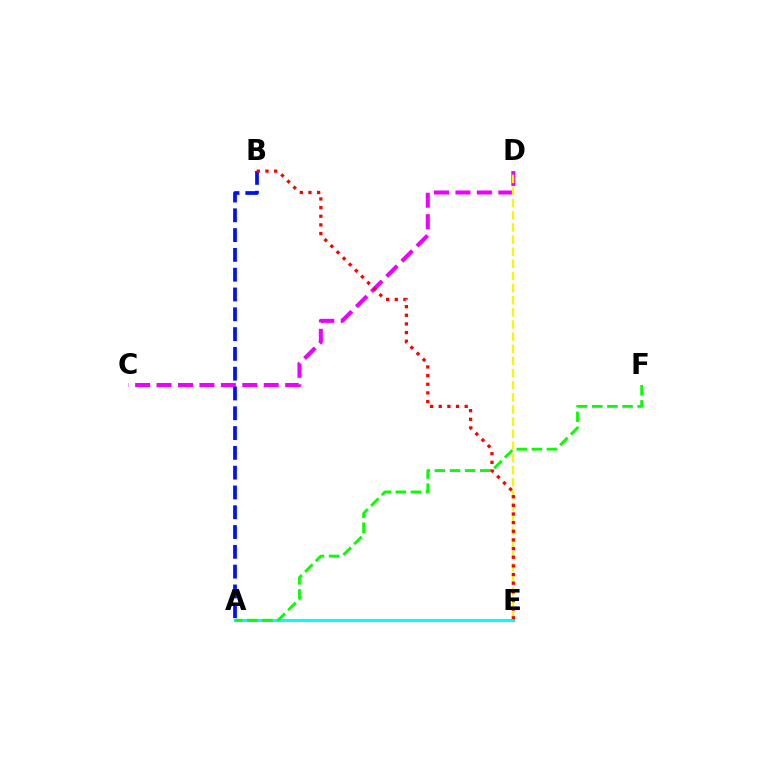{('A', 'E'): [{'color': '#00fff6', 'line_style': 'solid', 'thickness': 2.21}], ('C', 'D'): [{'color': '#ee00ff', 'line_style': 'dashed', 'thickness': 2.91}], ('A', 'F'): [{'color': '#08ff00', 'line_style': 'dashed', 'thickness': 2.05}], ('D', 'E'): [{'color': '#fcf500', 'line_style': 'dashed', 'thickness': 1.65}], ('A', 'B'): [{'color': '#0010ff', 'line_style': 'dashed', 'thickness': 2.69}], ('B', 'E'): [{'color': '#ff0000', 'line_style': 'dotted', 'thickness': 2.35}]}